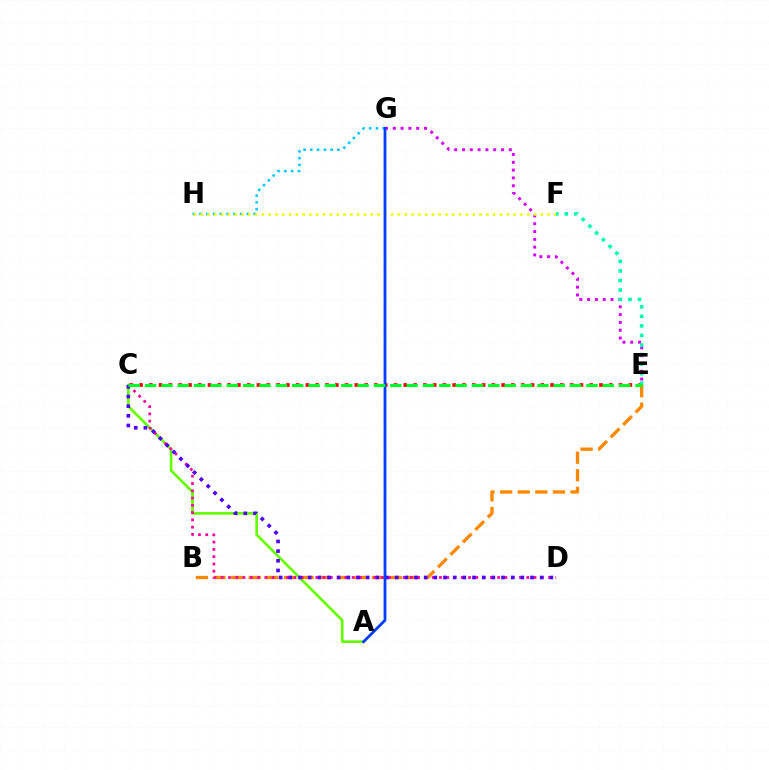{('A', 'C'): [{'color': '#66ff00', 'line_style': 'solid', 'thickness': 1.94}], ('C', 'E'): [{'color': '#ff0000', 'line_style': 'dotted', 'thickness': 2.66}, {'color': '#00ff27', 'line_style': 'dashed', 'thickness': 2.22}], ('E', 'G'): [{'color': '#d600ff', 'line_style': 'dotted', 'thickness': 2.12}], ('B', 'E'): [{'color': '#ff8800', 'line_style': 'dashed', 'thickness': 2.39}], ('G', 'H'): [{'color': '#00c7ff', 'line_style': 'dotted', 'thickness': 1.84}], ('C', 'D'): [{'color': '#ff00a0', 'line_style': 'dotted', 'thickness': 1.98}, {'color': '#4f00ff', 'line_style': 'dotted', 'thickness': 2.63}], ('F', 'H'): [{'color': '#eeff00', 'line_style': 'dotted', 'thickness': 1.85}], ('E', 'F'): [{'color': '#00ffaf', 'line_style': 'dotted', 'thickness': 2.59}], ('A', 'G'): [{'color': '#003fff', 'line_style': 'solid', 'thickness': 2.0}]}